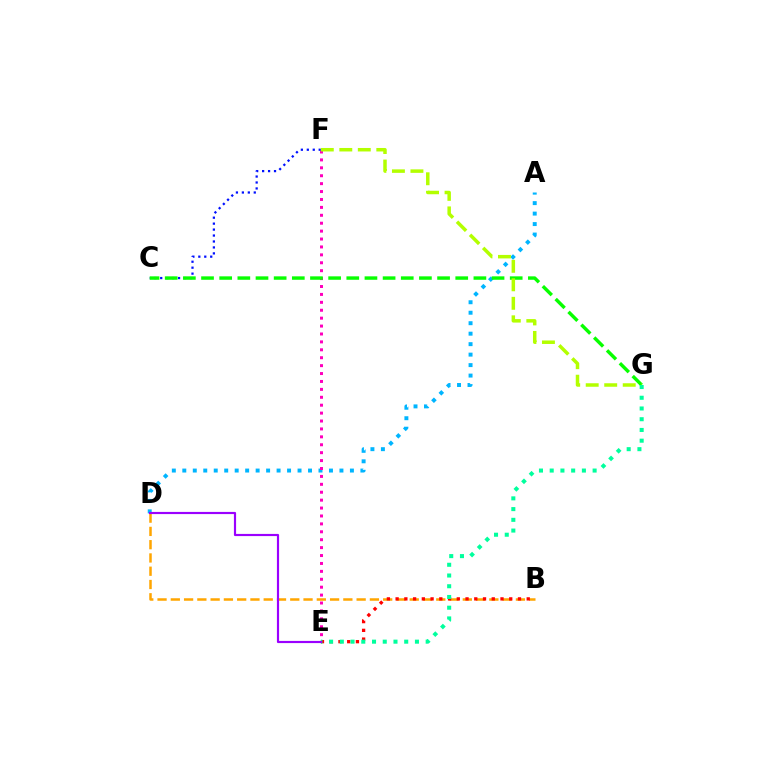{('B', 'D'): [{'color': '#ffa500', 'line_style': 'dashed', 'thickness': 1.8}], ('A', 'D'): [{'color': '#00b5ff', 'line_style': 'dotted', 'thickness': 2.85}], ('E', 'F'): [{'color': '#ff00bd', 'line_style': 'dotted', 'thickness': 2.15}], ('C', 'F'): [{'color': '#0010ff', 'line_style': 'dotted', 'thickness': 1.62}], ('B', 'E'): [{'color': '#ff0000', 'line_style': 'dotted', 'thickness': 2.37}], ('C', 'G'): [{'color': '#08ff00', 'line_style': 'dashed', 'thickness': 2.47}], ('F', 'G'): [{'color': '#b3ff00', 'line_style': 'dashed', 'thickness': 2.51}], ('E', 'G'): [{'color': '#00ff9d', 'line_style': 'dotted', 'thickness': 2.92}], ('D', 'E'): [{'color': '#9b00ff', 'line_style': 'solid', 'thickness': 1.56}]}